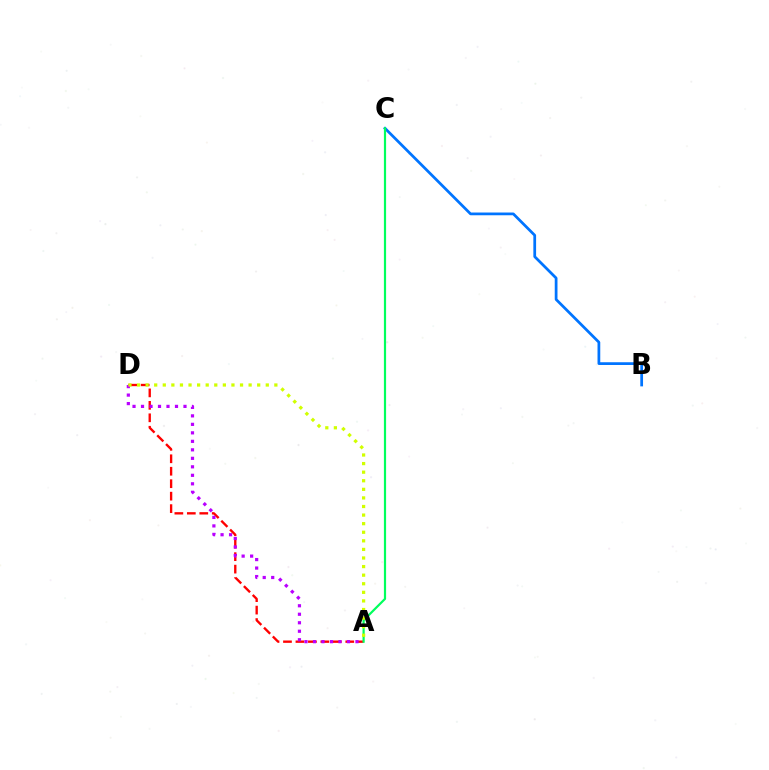{('A', 'D'): [{'color': '#ff0000', 'line_style': 'dashed', 'thickness': 1.69}, {'color': '#b900ff', 'line_style': 'dotted', 'thickness': 2.31}, {'color': '#d1ff00', 'line_style': 'dotted', 'thickness': 2.33}], ('B', 'C'): [{'color': '#0074ff', 'line_style': 'solid', 'thickness': 1.98}], ('A', 'C'): [{'color': '#00ff5c', 'line_style': 'solid', 'thickness': 1.58}]}